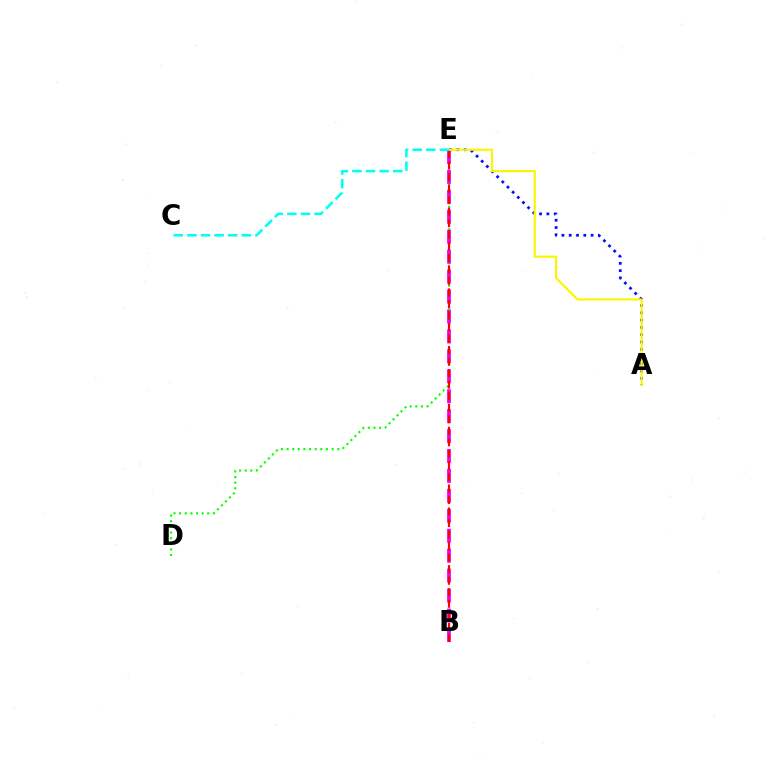{('A', 'E'): [{'color': '#0010ff', 'line_style': 'dotted', 'thickness': 1.98}, {'color': '#fcf500', 'line_style': 'solid', 'thickness': 1.55}], ('D', 'E'): [{'color': '#08ff00', 'line_style': 'dotted', 'thickness': 1.53}], ('B', 'E'): [{'color': '#ee00ff', 'line_style': 'dashed', 'thickness': 2.71}, {'color': '#ff0000', 'line_style': 'dashed', 'thickness': 1.57}], ('C', 'E'): [{'color': '#00fff6', 'line_style': 'dashed', 'thickness': 1.85}]}